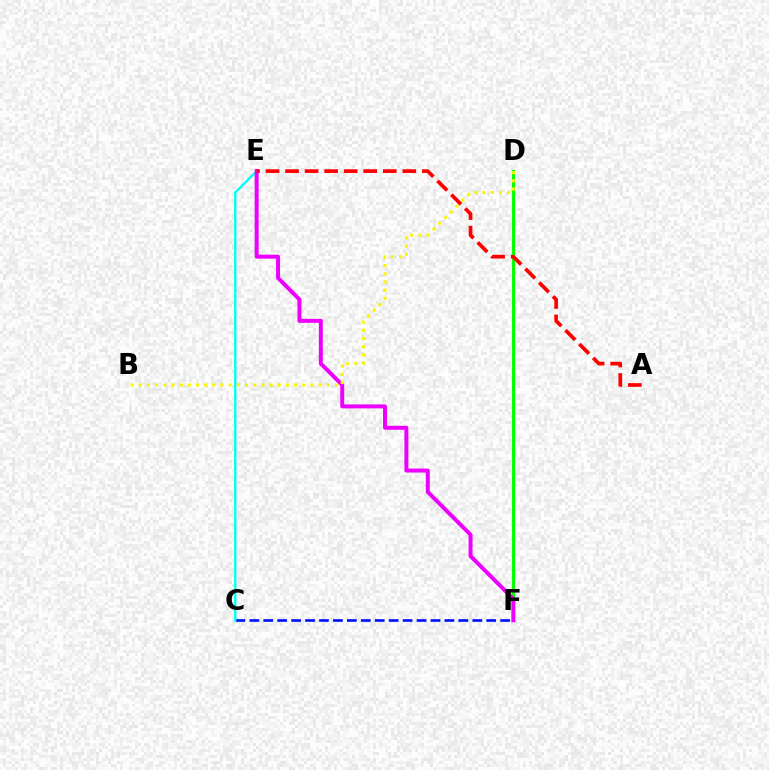{('C', 'F'): [{'color': '#0010ff', 'line_style': 'dashed', 'thickness': 1.89}], ('C', 'E'): [{'color': '#00fff6', 'line_style': 'solid', 'thickness': 1.71}], ('D', 'F'): [{'color': '#08ff00', 'line_style': 'solid', 'thickness': 2.22}], ('E', 'F'): [{'color': '#ee00ff', 'line_style': 'solid', 'thickness': 2.86}], ('B', 'D'): [{'color': '#fcf500', 'line_style': 'dotted', 'thickness': 2.22}], ('A', 'E'): [{'color': '#ff0000', 'line_style': 'dashed', 'thickness': 2.65}]}